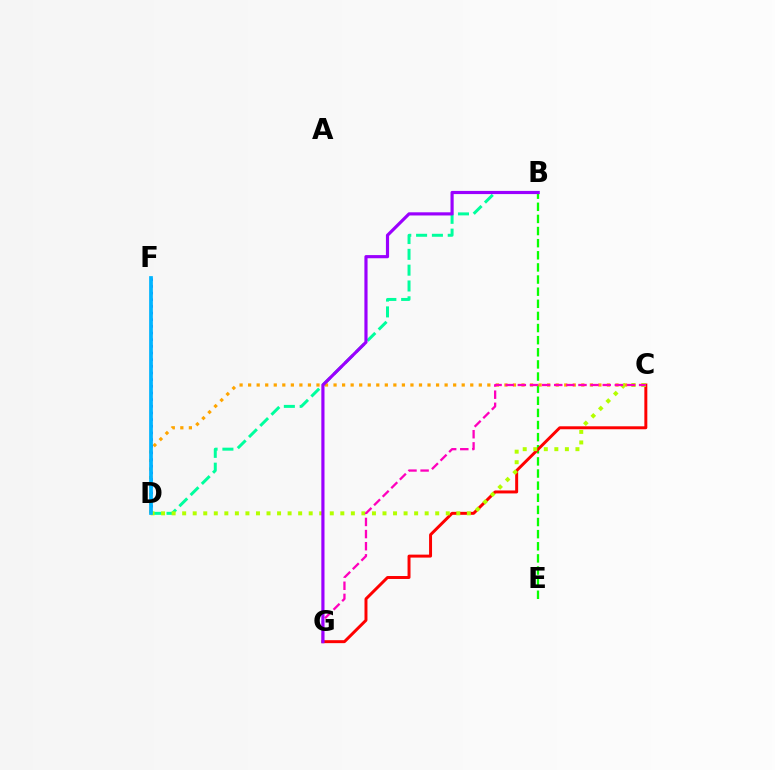{('B', 'E'): [{'color': '#08ff00', 'line_style': 'dashed', 'thickness': 1.65}], ('B', 'D'): [{'color': '#00ff9d', 'line_style': 'dashed', 'thickness': 2.15}], ('C', 'D'): [{'color': '#ffa500', 'line_style': 'dotted', 'thickness': 2.32}, {'color': '#b3ff00', 'line_style': 'dotted', 'thickness': 2.86}], ('D', 'F'): [{'color': '#0010ff', 'line_style': 'dotted', 'thickness': 1.81}, {'color': '#00b5ff', 'line_style': 'solid', 'thickness': 2.68}], ('C', 'G'): [{'color': '#ff0000', 'line_style': 'solid', 'thickness': 2.13}, {'color': '#ff00bd', 'line_style': 'dashed', 'thickness': 1.65}], ('B', 'G'): [{'color': '#9b00ff', 'line_style': 'solid', 'thickness': 2.28}]}